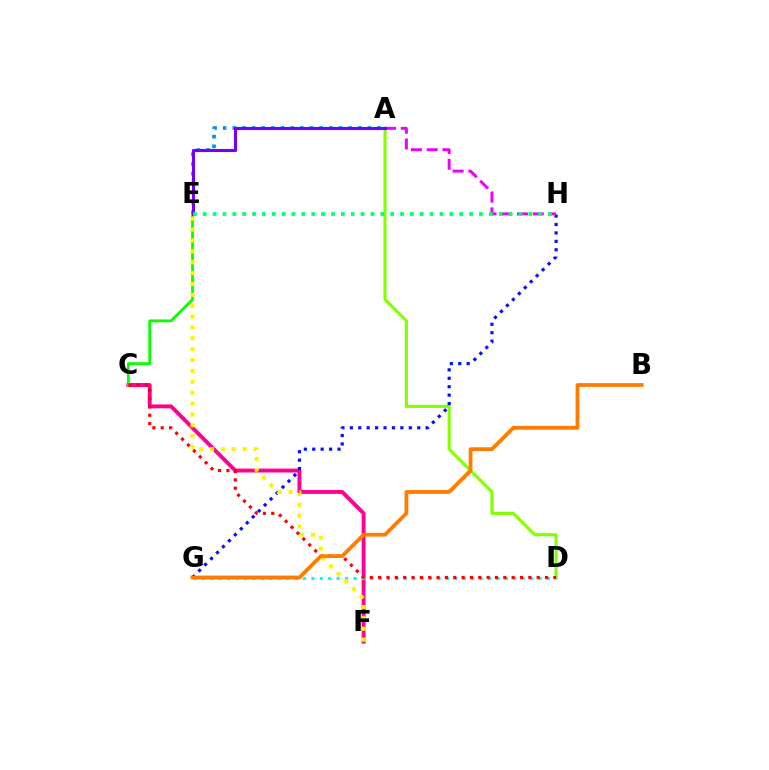{('C', 'F'): [{'color': '#ff0094', 'line_style': 'solid', 'thickness': 2.81}], ('C', 'E'): [{'color': '#08ff00', 'line_style': 'solid', 'thickness': 2.02}], ('A', 'D'): [{'color': '#84ff00', 'line_style': 'solid', 'thickness': 2.24}], ('D', 'G'): [{'color': '#00fff6', 'line_style': 'dotted', 'thickness': 2.29}], ('A', 'E'): [{'color': '#008cff', 'line_style': 'dotted', 'thickness': 2.62}, {'color': '#7200ff', 'line_style': 'solid', 'thickness': 2.22}], ('G', 'H'): [{'color': '#0010ff', 'line_style': 'dotted', 'thickness': 2.29}], ('C', 'D'): [{'color': '#ff0000', 'line_style': 'dotted', 'thickness': 2.27}], ('E', 'F'): [{'color': '#fcf500', 'line_style': 'dotted', 'thickness': 2.95}], ('B', 'G'): [{'color': '#ff7c00', 'line_style': 'solid', 'thickness': 2.73}], ('A', 'H'): [{'color': '#ee00ff', 'line_style': 'dashed', 'thickness': 2.14}], ('E', 'H'): [{'color': '#00ff74', 'line_style': 'dotted', 'thickness': 2.68}]}